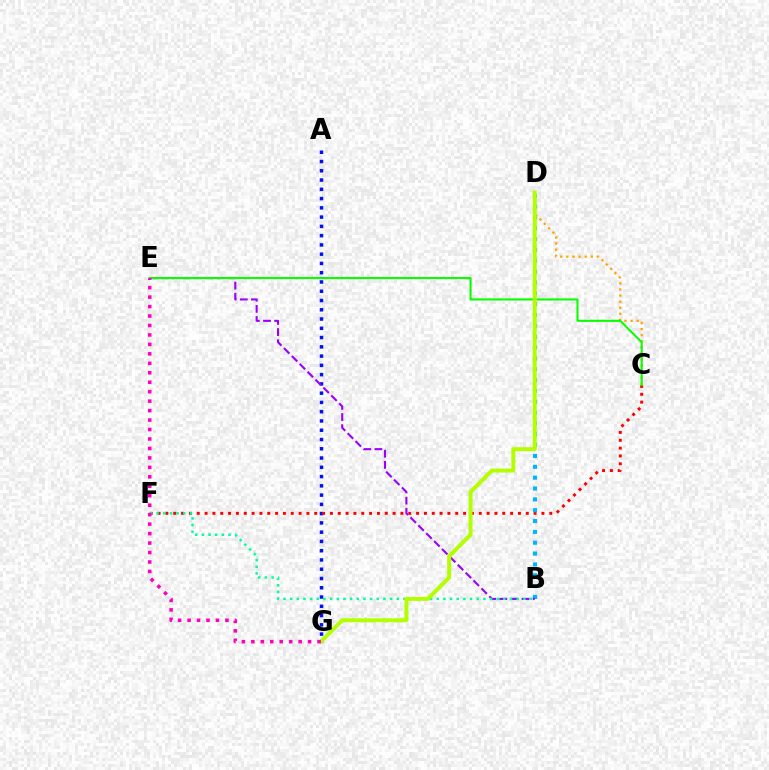{('A', 'G'): [{'color': '#0010ff', 'line_style': 'dotted', 'thickness': 2.52}], ('C', 'F'): [{'color': '#ff0000', 'line_style': 'dotted', 'thickness': 2.13}], ('B', 'D'): [{'color': '#00b5ff', 'line_style': 'dotted', 'thickness': 2.95}], ('B', 'E'): [{'color': '#9b00ff', 'line_style': 'dashed', 'thickness': 1.52}], ('B', 'F'): [{'color': '#00ff9d', 'line_style': 'dotted', 'thickness': 1.81}], ('C', 'D'): [{'color': '#ffa500', 'line_style': 'dotted', 'thickness': 1.66}], ('C', 'E'): [{'color': '#08ff00', 'line_style': 'solid', 'thickness': 1.5}], ('D', 'G'): [{'color': '#b3ff00', 'line_style': 'solid', 'thickness': 2.86}], ('E', 'G'): [{'color': '#ff00bd', 'line_style': 'dotted', 'thickness': 2.57}]}